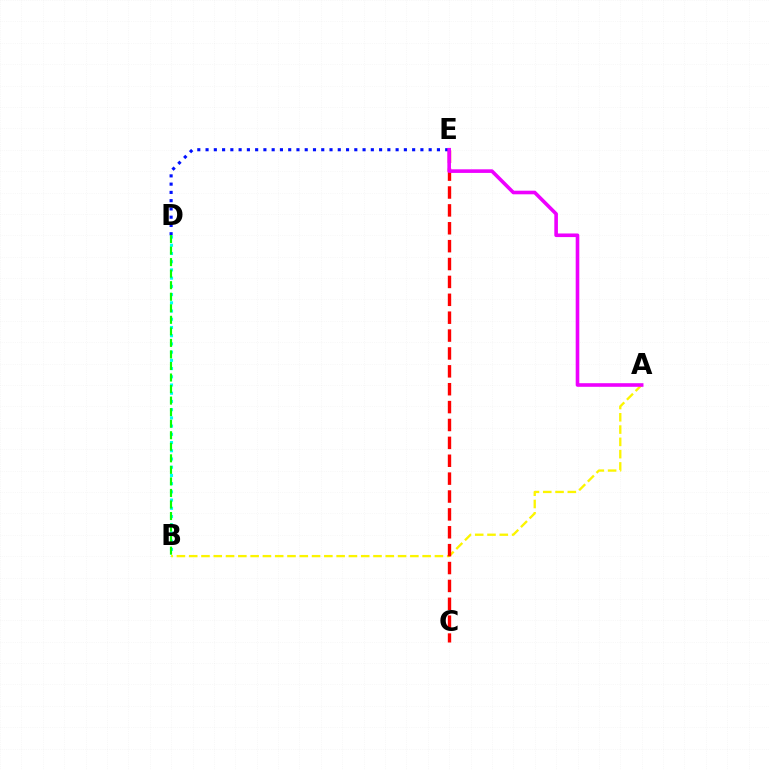{('B', 'D'): [{'color': '#00fff6', 'line_style': 'dotted', 'thickness': 2.23}, {'color': '#08ff00', 'line_style': 'dashed', 'thickness': 1.57}], ('A', 'B'): [{'color': '#fcf500', 'line_style': 'dashed', 'thickness': 1.67}], ('D', 'E'): [{'color': '#0010ff', 'line_style': 'dotted', 'thickness': 2.25}], ('C', 'E'): [{'color': '#ff0000', 'line_style': 'dashed', 'thickness': 2.43}], ('A', 'E'): [{'color': '#ee00ff', 'line_style': 'solid', 'thickness': 2.6}]}